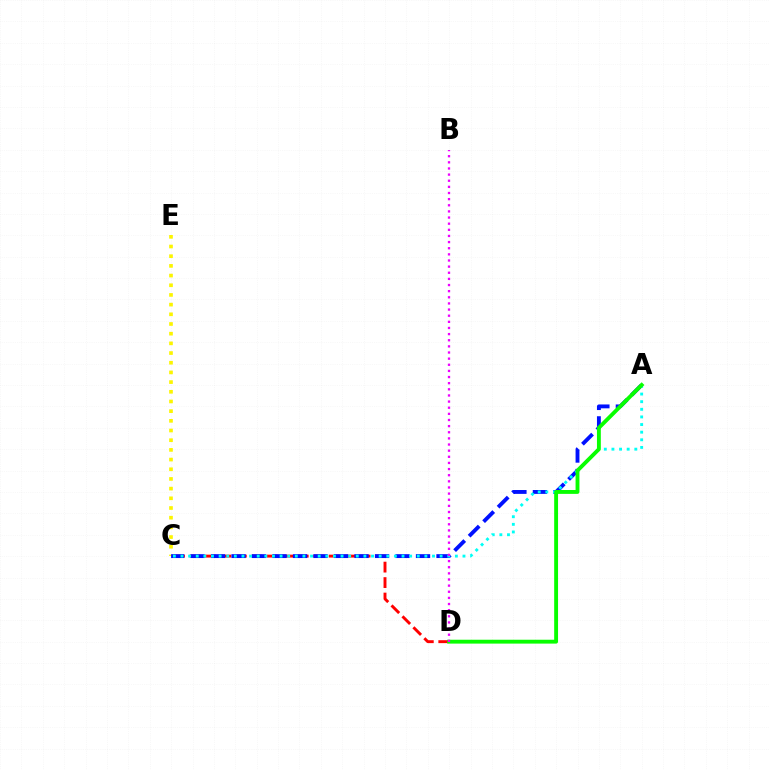{('C', 'D'): [{'color': '#ff0000', 'line_style': 'dashed', 'thickness': 2.1}], ('C', 'E'): [{'color': '#fcf500', 'line_style': 'dotted', 'thickness': 2.63}], ('A', 'C'): [{'color': '#0010ff', 'line_style': 'dashed', 'thickness': 2.78}, {'color': '#00fff6', 'line_style': 'dotted', 'thickness': 2.07}], ('A', 'D'): [{'color': '#08ff00', 'line_style': 'solid', 'thickness': 2.79}], ('B', 'D'): [{'color': '#ee00ff', 'line_style': 'dotted', 'thickness': 1.67}]}